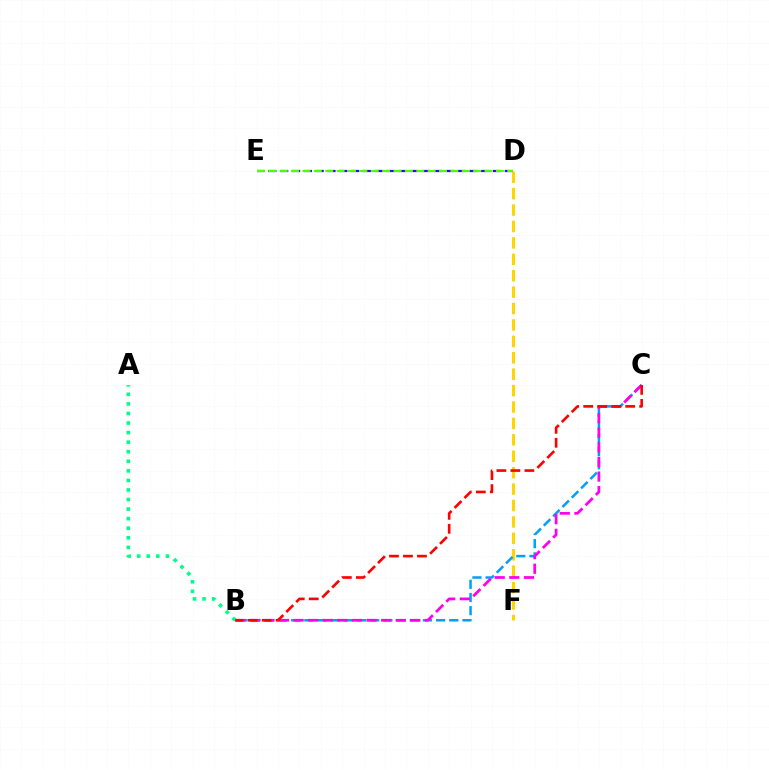{('D', 'E'): [{'color': '#3700ff', 'line_style': 'dashed', 'thickness': 1.61}, {'color': '#4fff00', 'line_style': 'dashed', 'thickness': 1.55}], ('A', 'B'): [{'color': '#00ff86', 'line_style': 'dotted', 'thickness': 2.6}], ('D', 'F'): [{'color': '#ffd500', 'line_style': 'dashed', 'thickness': 2.23}], ('B', 'C'): [{'color': '#009eff', 'line_style': 'dashed', 'thickness': 1.79}, {'color': '#ff00ed', 'line_style': 'dashed', 'thickness': 1.98}, {'color': '#ff0000', 'line_style': 'dashed', 'thickness': 1.9}]}